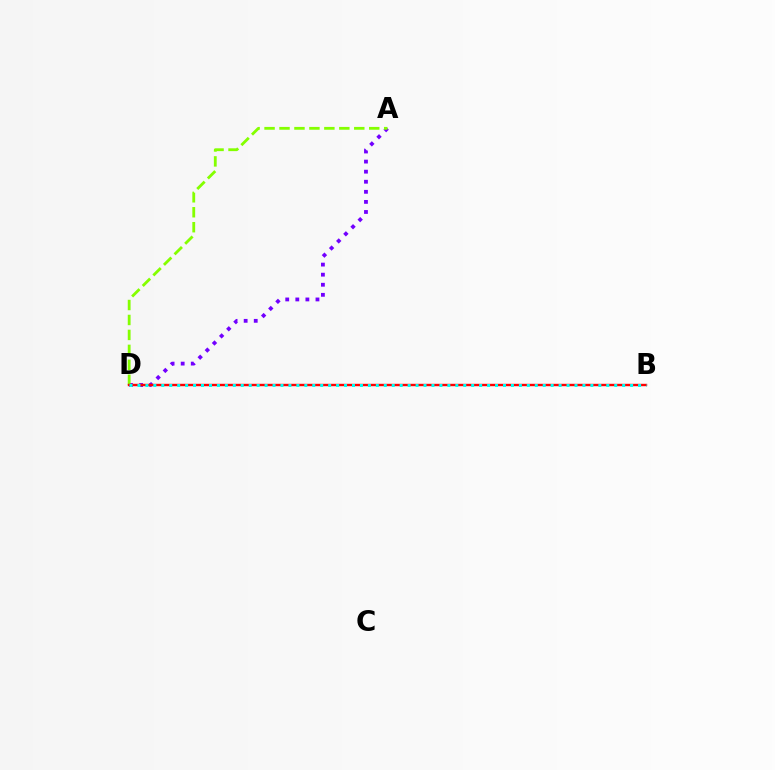{('A', 'D'): [{'color': '#7200ff', 'line_style': 'dotted', 'thickness': 2.74}, {'color': '#84ff00', 'line_style': 'dashed', 'thickness': 2.03}], ('B', 'D'): [{'color': '#ff0000', 'line_style': 'solid', 'thickness': 1.74}, {'color': '#00fff6', 'line_style': 'dotted', 'thickness': 2.16}]}